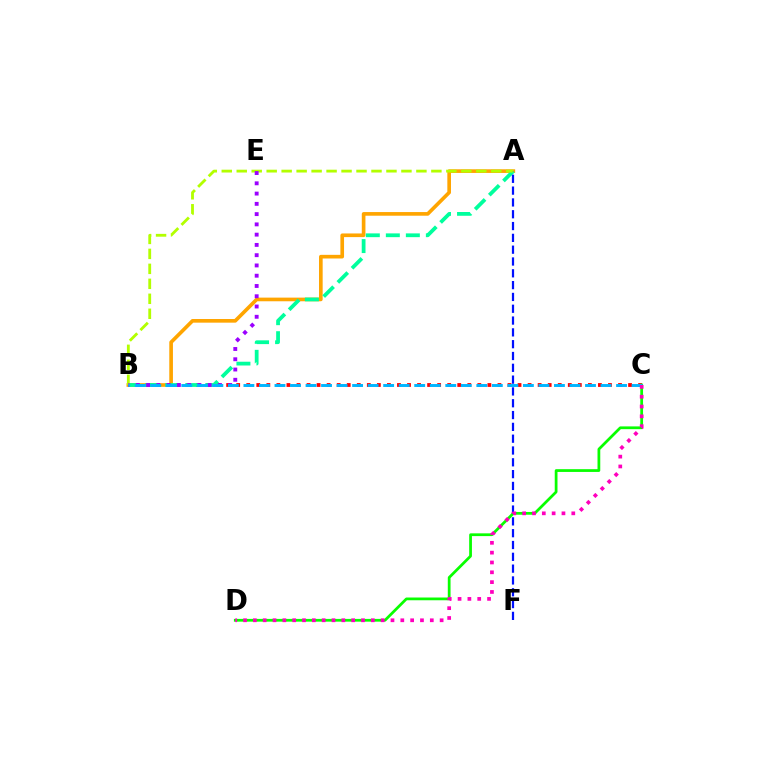{('B', 'C'): [{'color': '#ff0000', 'line_style': 'dotted', 'thickness': 2.73}, {'color': '#00b5ff', 'line_style': 'dashed', 'thickness': 2.11}], ('A', 'B'): [{'color': '#ffa500', 'line_style': 'solid', 'thickness': 2.63}, {'color': '#00ff9d', 'line_style': 'dashed', 'thickness': 2.72}, {'color': '#b3ff00', 'line_style': 'dashed', 'thickness': 2.03}], ('B', 'E'): [{'color': '#9b00ff', 'line_style': 'dotted', 'thickness': 2.79}], ('C', 'D'): [{'color': '#08ff00', 'line_style': 'solid', 'thickness': 1.98}, {'color': '#ff00bd', 'line_style': 'dotted', 'thickness': 2.67}], ('A', 'F'): [{'color': '#0010ff', 'line_style': 'dashed', 'thickness': 1.6}]}